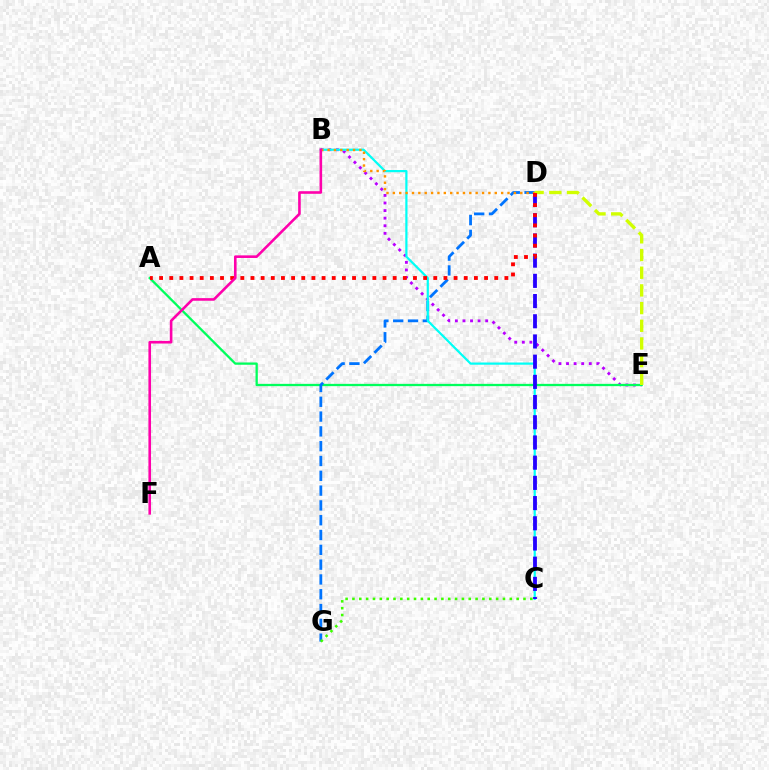{('B', 'E'): [{'color': '#b900ff', 'line_style': 'dotted', 'thickness': 2.06}], ('A', 'E'): [{'color': '#00ff5c', 'line_style': 'solid', 'thickness': 1.65}], ('D', 'G'): [{'color': '#0074ff', 'line_style': 'dashed', 'thickness': 2.01}], ('B', 'C'): [{'color': '#00fff6', 'line_style': 'solid', 'thickness': 1.59}], ('C', 'G'): [{'color': '#3dff00', 'line_style': 'dotted', 'thickness': 1.86}], ('B', 'D'): [{'color': '#ff9400', 'line_style': 'dotted', 'thickness': 1.73}], ('D', 'E'): [{'color': '#d1ff00', 'line_style': 'dashed', 'thickness': 2.4}], ('C', 'D'): [{'color': '#2500ff', 'line_style': 'dashed', 'thickness': 2.74}], ('A', 'D'): [{'color': '#ff0000', 'line_style': 'dotted', 'thickness': 2.76}], ('B', 'F'): [{'color': '#ff00ac', 'line_style': 'solid', 'thickness': 1.88}]}